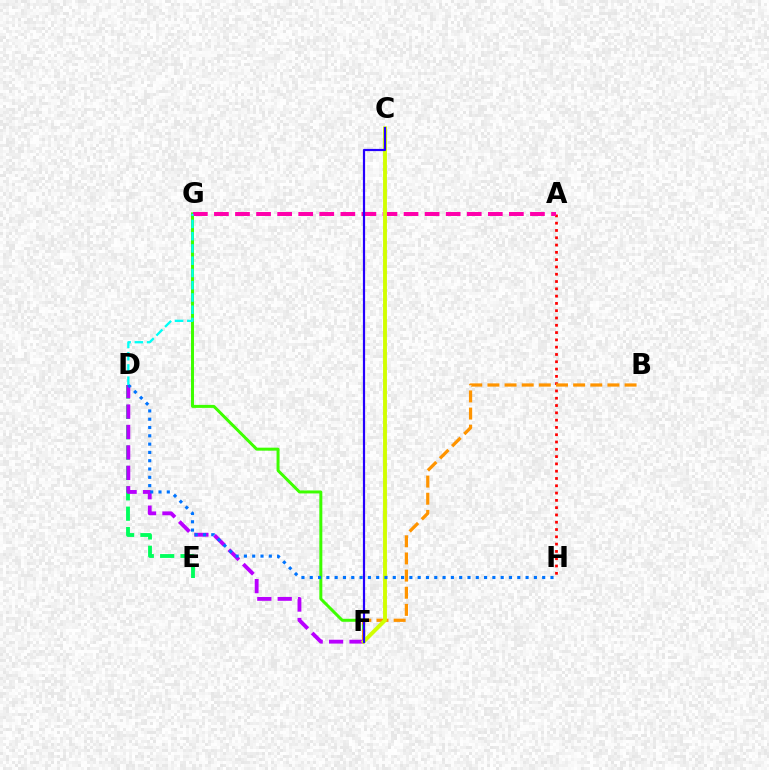{('F', 'G'): [{'color': '#3dff00', 'line_style': 'solid', 'thickness': 2.15}], ('A', 'H'): [{'color': '#ff0000', 'line_style': 'dotted', 'thickness': 1.98}], ('A', 'G'): [{'color': '#ff00ac', 'line_style': 'dashed', 'thickness': 2.86}], ('B', 'F'): [{'color': '#ff9400', 'line_style': 'dashed', 'thickness': 2.33}], ('D', 'E'): [{'color': '#00ff5c', 'line_style': 'dashed', 'thickness': 2.77}], ('D', 'F'): [{'color': '#b900ff', 'line_style': 'dashed', 'thickness': 2.77}], ('C', 'F'): [{'color': '#d1ff00', 'line_style': 'solid', 'thickness': 2.79}, {'color': '#2500ff', 'line_style': 'solid', 'thickness': 1.58}], ('D', 'H'): [{'color': '#0074ff', 'line_style': 'dotted', 'thickness': 2.26}], ('D', 'G'): [{'color': '#00fff6', 'line_style': 'dashed', 'thickness': 1.67}]}